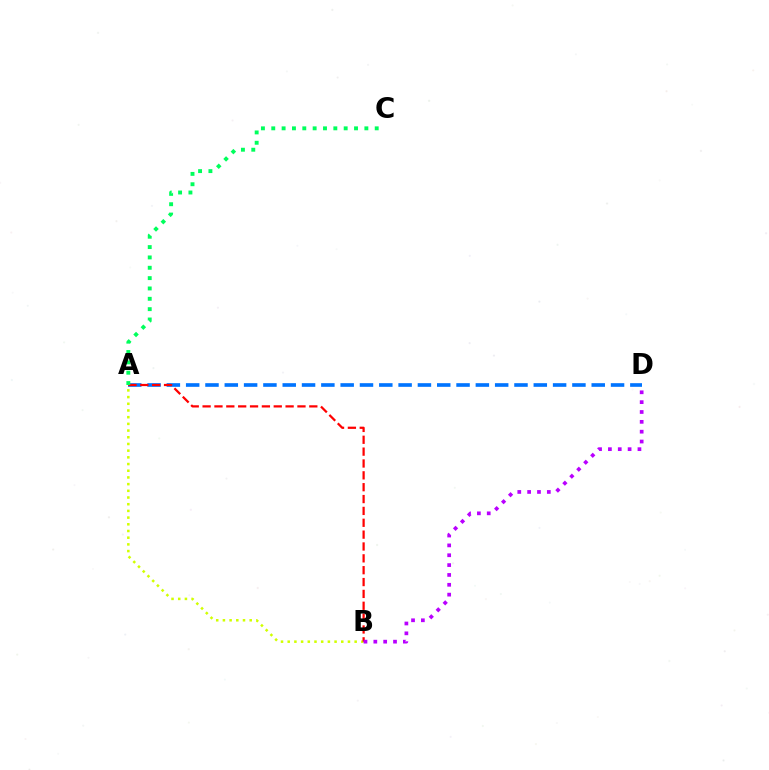{('A', 'D'): [{'color': '#0074ff', 'line_style': 'dashed', 'thickness': 2.62}], ('A', 'B'): [{'color': '#d1ff00', 'line_style': 'dotted', 'thickness': 1.82}, {'color': '#ff0000', 'line_style': 'dashed', 'thickness': 1.61}], ('A', 'C'): [{'color': '#00ff5c', 'line_style': 'dotted', 'thickness': 2.81}], ('B', 'D'): [{'color': '#b900ff', 'line_style': 'dotted', 'thickness': 2.68}]}